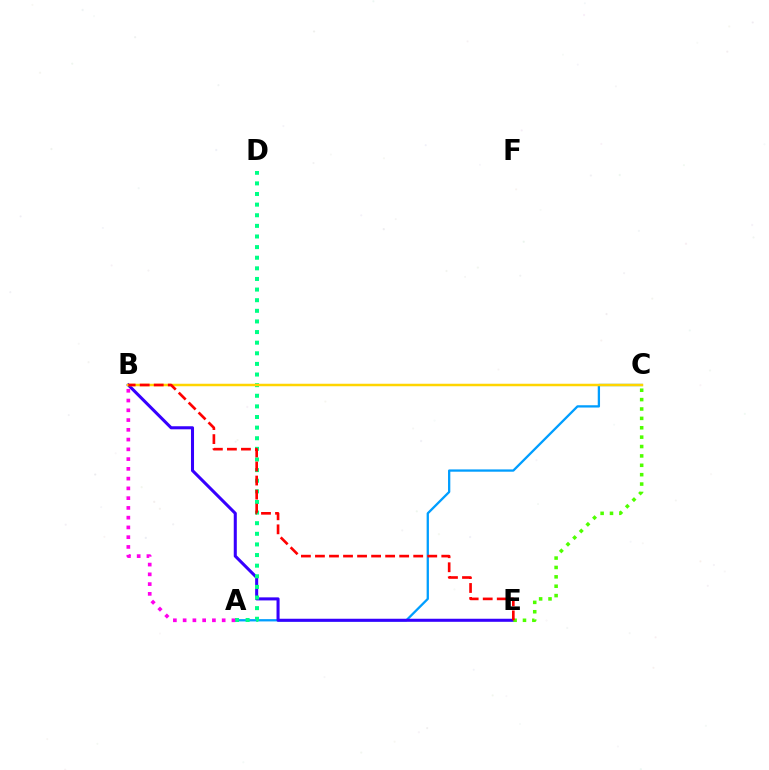{('A', 'C'): [{'color': '#009eff', 'line_style': 'solid', 'thickness': 1.65}], ('B', 'E'): [{'color': '#3700ff', 'line_style': 'solid', 'thickness': 2.2}, {'color': '#ff0000', 'line_style': 'dashed', 'thickness': 1.91}], ('A', 'D'): [{'color': '#00ff86', 'line_style': 'dotted', 'thickness': 2.89}], ('A', 'B'): [{'color': '#ff00ed', 'line_style': 'dotted', 'thickness': 2.65}], ('C', 'E'): [{'color': '#4fff00', 'line_style': 'dotted', 'thickness': 2.55}], ('B', 'C'): [{'color': '#ffd500', 'line_style': 'solid', 'thickness': 1.8}]}